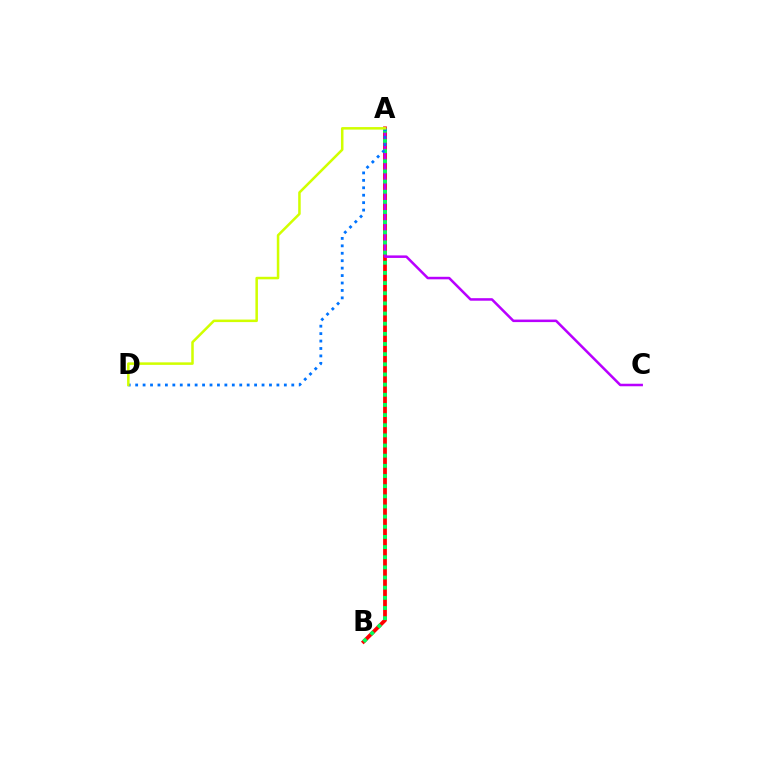{('A', 'B'): [{'color': '#ff0000', 'line_style': 'solid', 'thickness': 2.71}, {'color': '#00ff5c', 'line_style': 'dotted', 'thickness': 2.76}], ('A', 'C'): [{'color': '#b900ff', 'line_style': 'solid', 'thickness': 1.82}], ('A', 'D'): [{'color': '#0074ff', 'line_style': 'dotted', 'thickness': 2.02}, {'color': '#d1ff00', 'line_style': 'solid', 'thickness': 1.82}]}